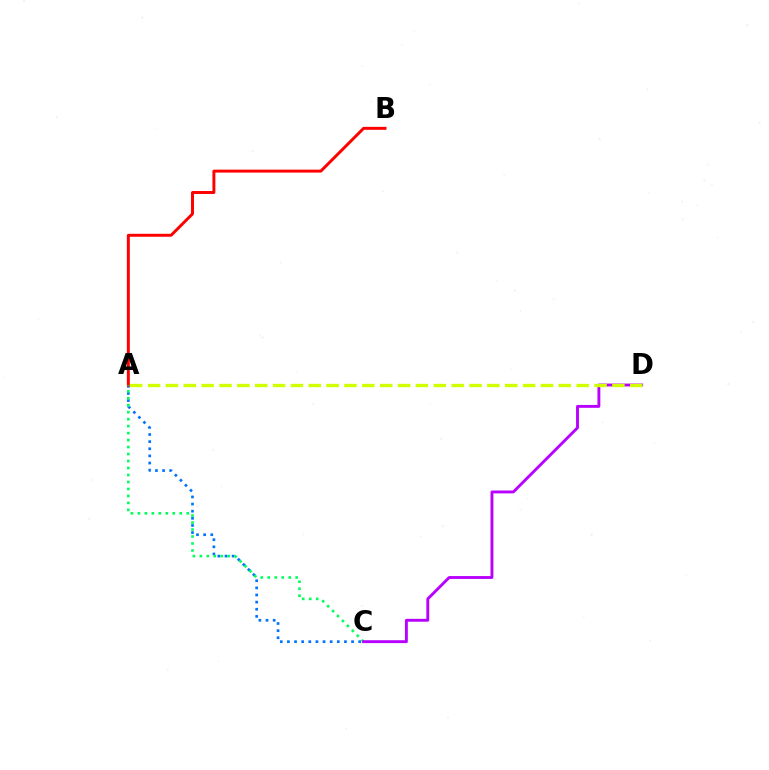{('A', 'C'): [{'color': '#0074ff', 'line_style': 'dotted', 'thickness': 1.94}, {'color': '#00ff5c', 'line_style': 'dotted', 'thickness': 1.9}], ('A', 'B'): [{'color': '#ff0000', 'line_style': 'solid', 'thickness': 2.13}], ('C', 'D'): [{'color': '#b900ff', 'line_style': 'solid', 'thickness': 2.07}], ('A', 'D'): [{'color': '#d1ff00', 'line_style': 'dashed', 'thickness': 2.43}]}